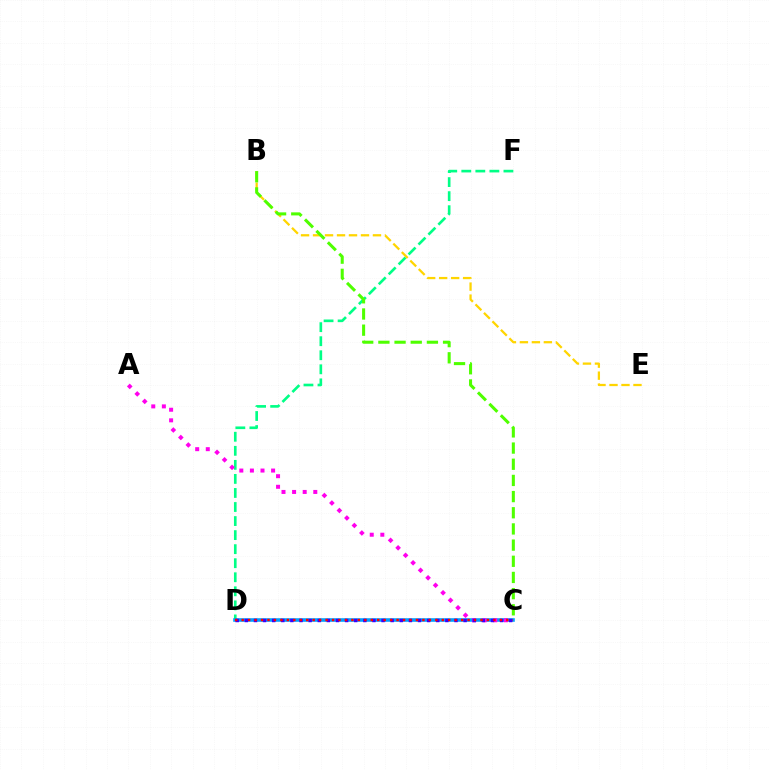{('D', 'F'): [{'color': '#00ff86', 'line_style': 'dashed', 'thickness': 1.91}], ('C', 'D'): [{'color': '#009eff', 'line_style': 'solid', 'thickness': 2.58}, {'color': '#3700ff', 'line_style': 'dotted', 'thickness': 2.48}, {'color': '#ff0000', 'line_style': 'dotted', 'thickness': 1.75}], ('A', 'C'): [{'color': '#ff00ed', 'line_style': 'dotted', 'thickness': 2.88}], ('B', 'E'): [{'color': '#ffd500', 'line_style': 'dashed', 'thickness': 1.63}], ('B', 'C'): [{'color': '#4fff00', 'line_style': 'dashed', 'thickness': 2.2}]}